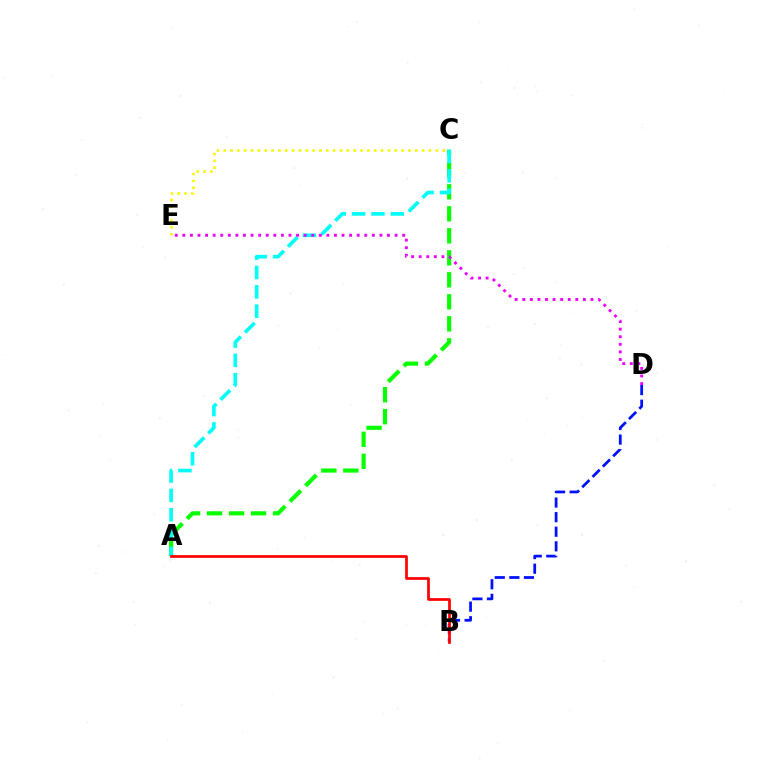{('C', 'E'): [{'color': '#fcf500', 'line_style': 'dotted', 'thickness': 1.86}], ('B', 'D'): [{'color': '#0010ff', 'line_style': 'dashed', 'thickness': 1.98}], ('A', 'C'): [{'color': '#08ff00', 'line_style': 'dashed', 'thickness': 2.99}, {'color': '#00fff6', 'line_style': 'dashed', 'thickness': 2.63}], ('A', 'B'): [{'color': '#ff0000', 'line_style': 'solid', 'thickness': 1.96}], ('D', 'E'): [{'color': '#ee00ff', 'line_style': 'dotted', 'thickness': 2.06}]}